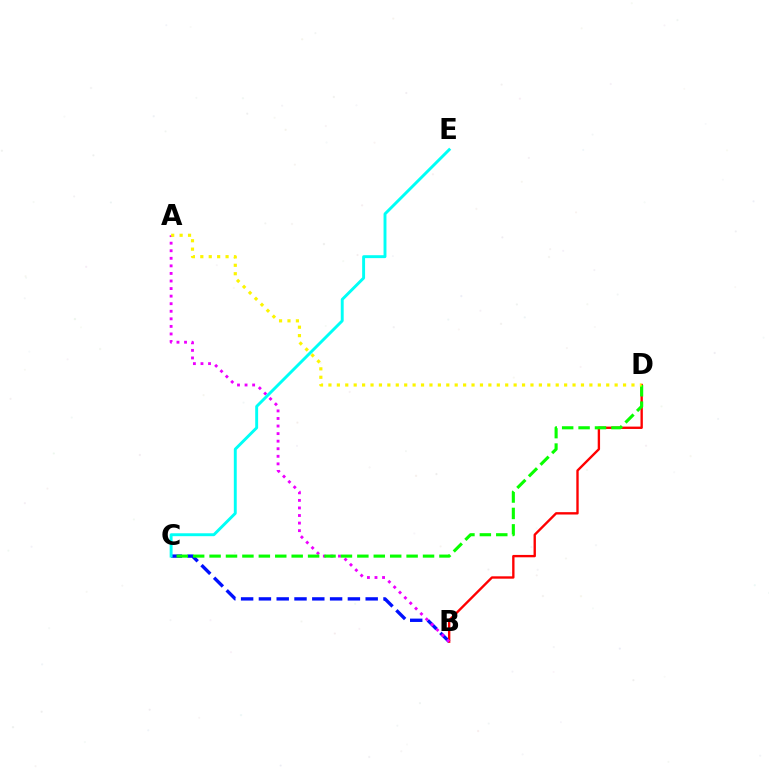{('B', 'C'): [{'color': '#0010ff', 'line_style': 'dashed', 'thickness': 2.42}], ('B', 'D'): [{'color': '#ff0000', 'line_style': 'solid', 'thickness': 1.7}], ('A', 'B'): [{'color': '#ee00ff', 'line_style': 'dotted', 'thickness': 2.06}], ('C', 'D'): [{'color': '#08ff00', 'line_style': 'dashed', 'thickness': 2.23}], ('A', 'D'): [{'color': '#fcf500', 'line_style': 'dotted', 'thickness': 2.29}], ('C', 'E'): [{'color': '#00fff6', 'line_style': 'solid', 'thickness': 2.1}]}